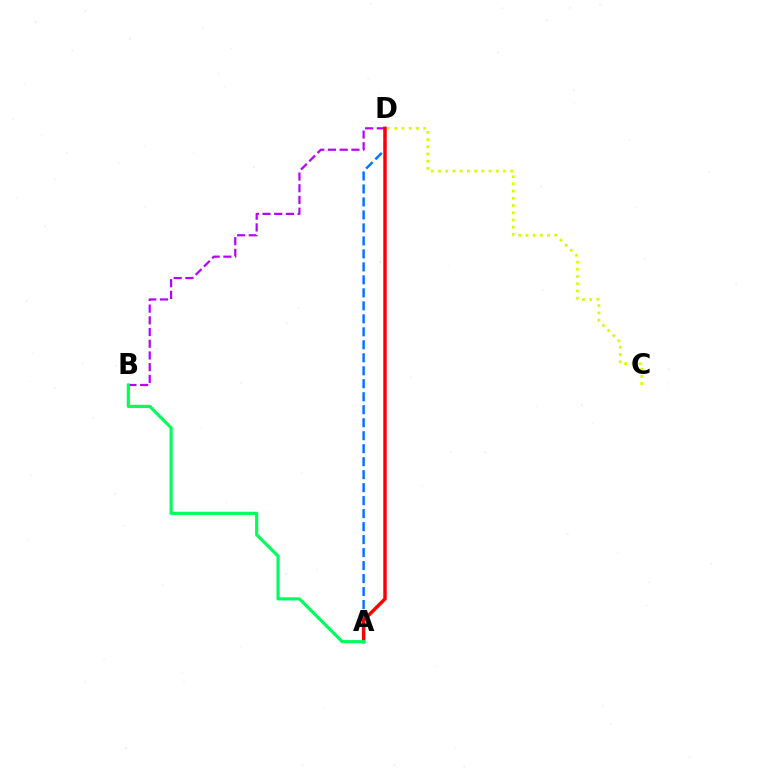{('B', 'D'): [{'color': '#b900ff', 'line_style': 'dashed', 'thickness': 1.59}], ('C', 'D'): [{'color': '#d1ff00', 'line_style': 'dotted', 'thickness': 1.96}], ('A', 'D'): [{'color': '#0074ff', 'line_style': 'dashed', 'thickness': 1.76}, {'color': '#ff0000', 'line_style': 'solid', 'thickness': 2.49}], ('A', 'B'): [{'color': '#00ff5c', 'line_style': 'solid', 'thickness': 2.27}]}